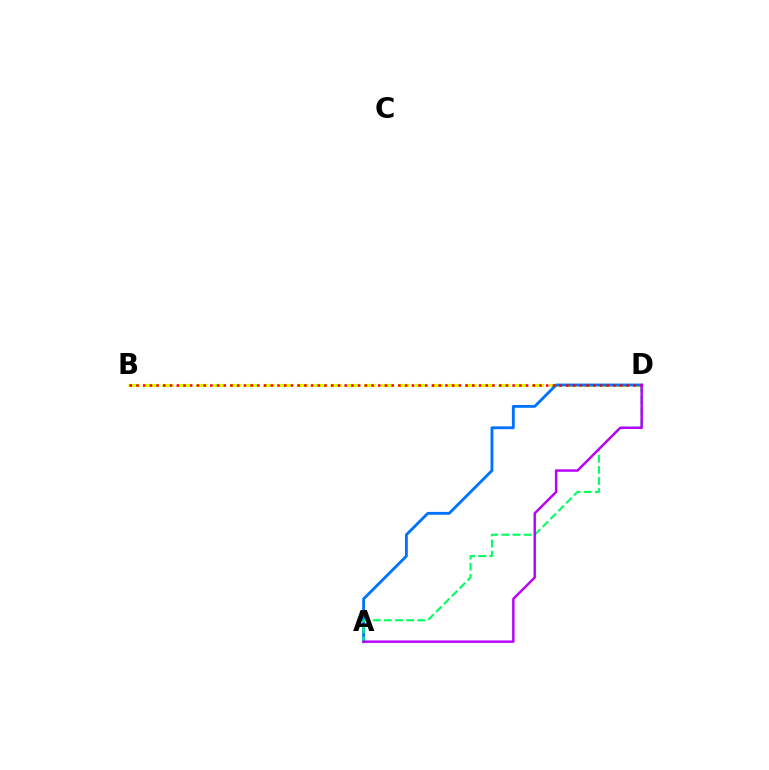{('B', 'D'): [{'color': '#d1ff00', 'line_style': 'dashed', 'thickness': 2.29}, {'color': '#ff0000', 'line_style': 'dotted', 'thickness': 1.82}], ('A', 'D'): [{'color': '#0074ff', 'line_style': 'solid', 'thickness': 2.06}, {'color': '#00ff5c', 'line_style': 'dashed', 'thickness': 1.51}, {'color': '#b900ff', 'line_style': 'solid', 'thickness': 1.76}]}